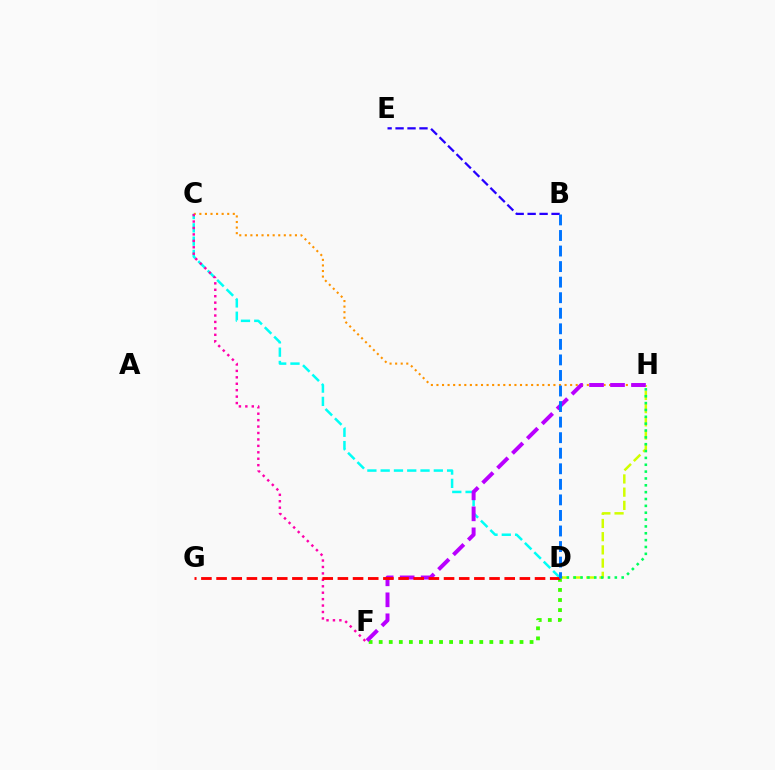{('C', 'H'): [{'color': '#ff9400', 'line_style': 'dotted', 'thickness': 1.51}], ('D', 'F'): [{'color': '#3dff00', 'line_style': 'dotted', 'thickness': 2.73}], ('C', 'D'): [{'color': '#00fff6', 'line_style': 'dashed', 'thickness': 1.8}], ('D', 'H'): [{'color': '#d1ff00', 'line_style': 'dashed', 'thickness': 1.79}, {'color': '#00ff5c', 'line_style': 'dotted', 'thickness': 1.86}], ('B', 'E'): [{'color': '#2500ff', 'line_style': 'dashed', 'thickness': 1.62}], ('F', 'H'): [{'color': '#b900ff', 'line_style': 'dashed', 'thickness': 2.85}], ('C', 'F'): [{'color': '#ff00ac', 'line_style': 'dotted', 'thickness': 1.75}], ('D', 'G'): [{'color': '#ff0000', 'line_style': 'dashed', 'thickness': 2.06}], ('B', 'D'): [{'color': '#0074ff', 'line_style': 'dashed', 'thickness': 2.11}]}